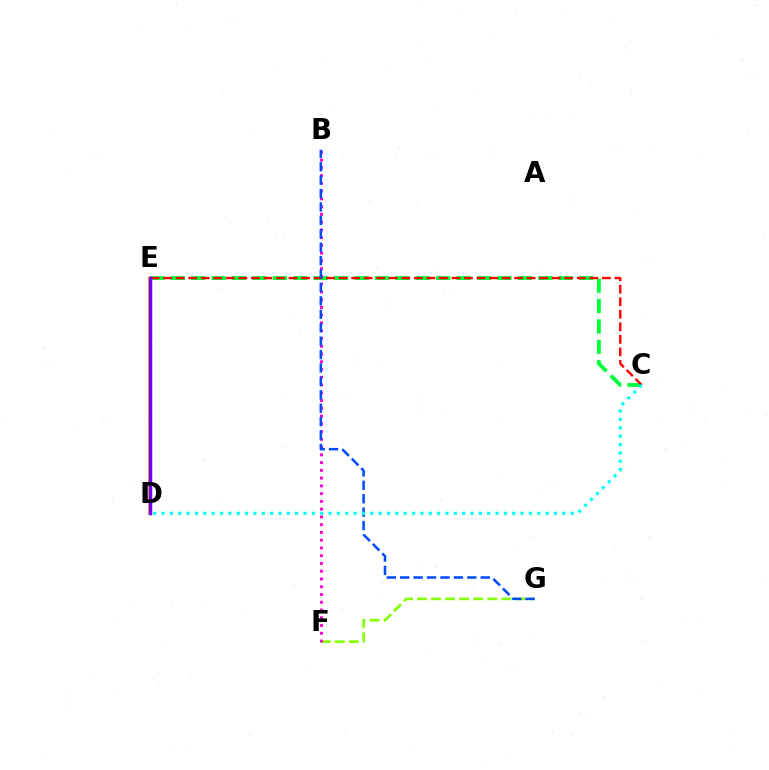{('D', 'E'): [{'color': '#ffbd00', 'line_style': 'solid', 'thickness': 2.66}, {'color': '#7200ff', 'line_style': 'solid', 'thickness': 2.5}], ('C', 'E'): [{'color': '#00ff39', 'line_style': 'dashed', 'thickness': 2.77}, {'color': '#ff0000', 'line_style': 'dashed', 'thickness': 1.7}], ('F', 'G'): [{'color': '#84ff00', 'line_style': 'dashed', 'thickness': 1.91}], ('B', 'F'): [{'color': '#ff00cf', 'line_style': 'dotted', 'thickness': 2.11}], ('B', 'G'): [{'color': '#004bff', 'line_style': 'dashed', 'thickness': 1.82}], ('C', 'D'): [{'color': '#00fff6', 'line_style': 'dotted', 'thickness': 2.27}]}